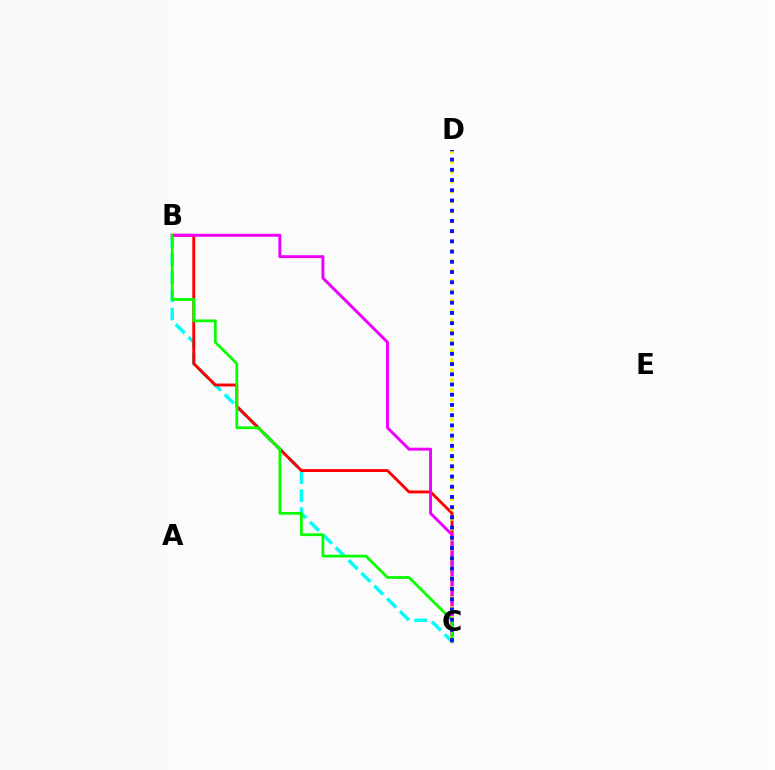{('B', 'C'): [{'color': '#00fff6', 'line_style': 'dashed', 'thickness': 2.46}, {'color': '#ff0000', 'line_style': 'solid', 'thickness': 2.08}, {'color': '#ee00ff', 'line_style': 'solid', 'thickness': 2.12}, {'color': '#08ff00', 'line_style': 'solid', 'thickness': 1.99}], ('C', 'D'): [{'color': '#fcf500', 'line_style': 'dotted', 'thickness': 2.69}, {'color': '#0010ff', 'line_style': 'dotted', 'thickness': 2.78}]}